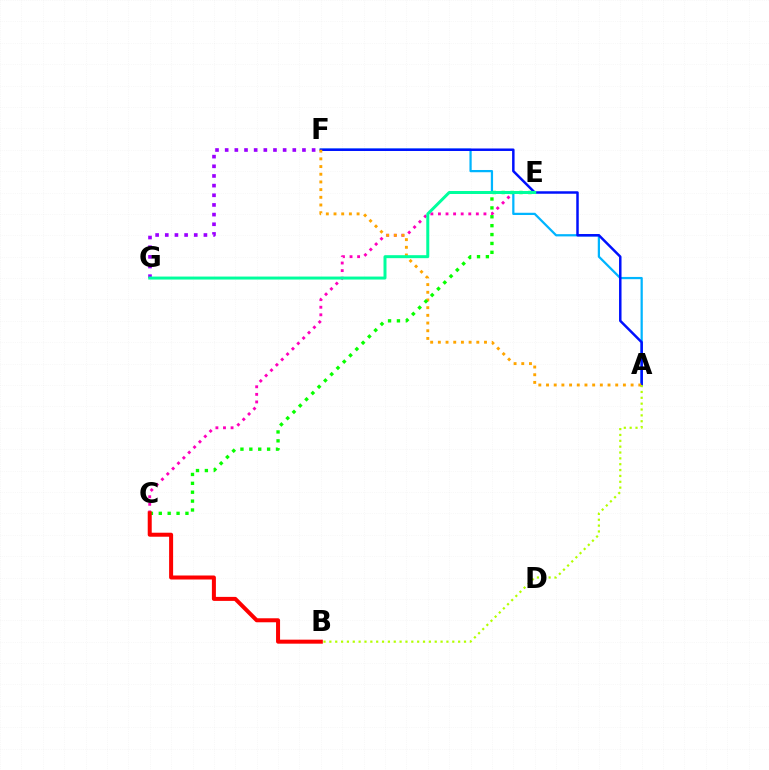{('A', 'F'): [{'color': '#00b5ff', 'line_style': 'solid', 'thickness': 1.62}, {'color': '#0010ff', 'line_style': 'solid', 'thickness': 1.79}, {'color': '#ffa500', 'line_style': 'dotted', 'thickness': 2.09}], ('C', 'E'): [{'color': '#ff00bd', 'line_style': 'dotted', 'thickness': 2.06}, {'color': '#08ff00', 'line_style': 'dotted', 'thickness': 2.41}], ('B', 'C'): [{'color': '#ff0000', 'line_style': 'solid', 'thickness': 2.89}], ('A', 'B'): [{'color': '#b3ff00', 'line_style': 'dotted', 'thickness': 1.59}], ('F', 'G'): [{'color': '#9b00ff', 'line_style': 'dotted', 'thickness': 2.62}], ('E', 'G'): [{'color': '#00ff9d', 'line_style': 'solid', 'thickness': 2.15}]}